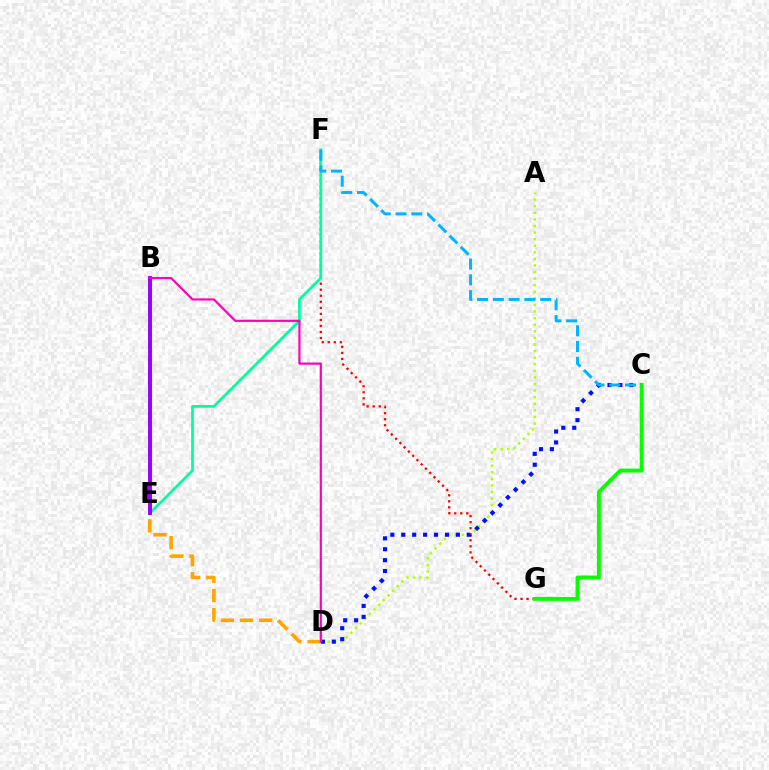{('A', 'D'): [{'color': '#b3ff00', 'line_style': 'dotted', 'thickness': 1.79}], ('F', 'G'): [{'color': '#ff0000', 'line_style': 'dotted', 'thickness': 1.64}], ('E', 'F'): [{'color': '#00ff9d', 'line_style': 'solid', 'thickness': 1.98}], ('C', 'D'): [{'color': '#0010ff', 'line_style': 'dotted', 'thickness': 2.97}], ('C', 'G'): [{'color': '#08ff00', 'line_style': 'solid', 'thickness': 2.8}], ('D', 'E'): [{'color': '#ffa500', 'line_style': 'dashed', 'thickness': 2.6}], ('C', 'F'): [{'color': '#00b5ff', 'line_style': 'dashed', 'thickness': 2.14}], ('B', 'E'): [{'color': '#9b00ff', 'line_style': 'solid', 'thickness': 2.84}], ('B', 'D'): [{'color': '#ff00bd', 'line_style': 'solid', 'thickness': 1.58}]}